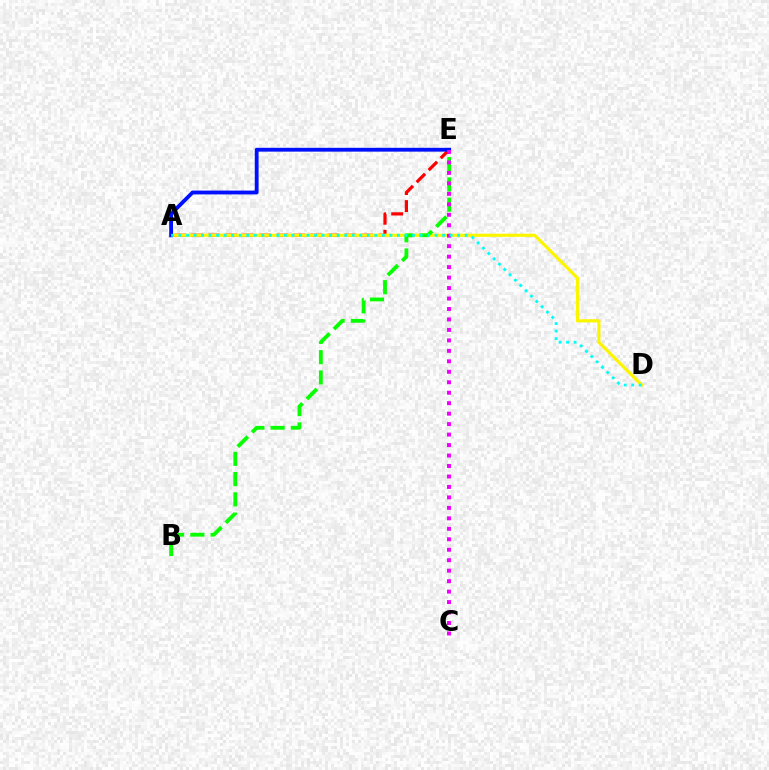{('A', 'E'): [{'color': '#ff0000', 'line_style': 'dashed', 'thickness': 2.31}, {'color': '#0010ff', 'line_style': 'solid', 'thickness': 2.75}], ('A', 'D'): [{'color': '#fcf500', 'line_style': 'solid', 'thickness': 2.3}, {'color': '#00fff6', 'line_style': 'dotted', 'thickness': 2.05}], ('B', 'E'): [{'color': '#08ff00', 'line_style': 'dashed', 'thickness': 2.75}], ('C', 'E'): [{'color': '#ee00ff', 'line_style': 'dotted', 'thickness': 2.84}]}